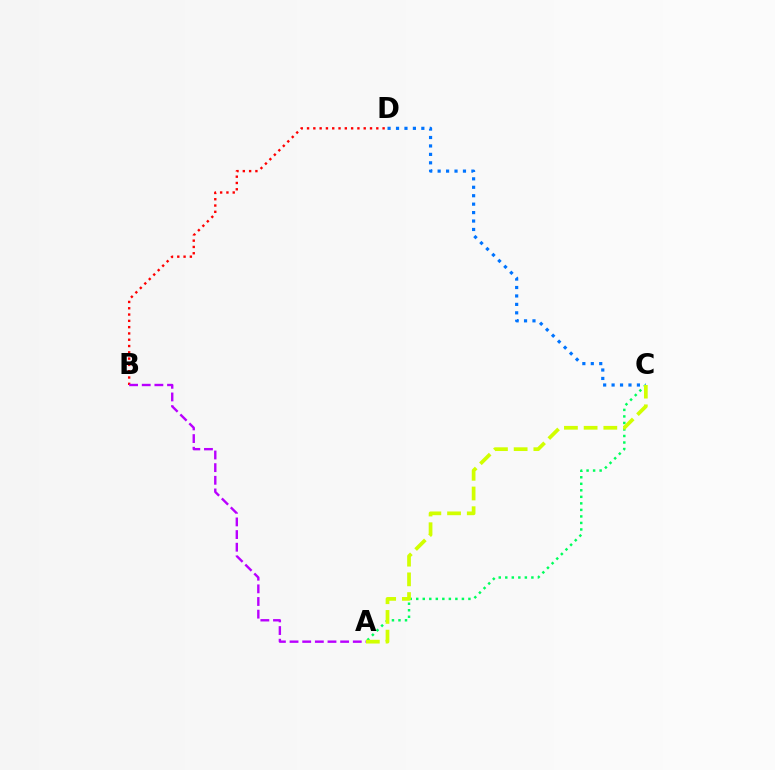{('A', 'C'): [{'color': '#00ff5c', 'line_style': 'dotted', 'thickness': 1.77}, {'color': '#d1ff00', 'line_style': 'dashed', 'thickness': 2.68}], ('B', 'D'): [{'color': '#ff0000', 'line_style': 'dotted', 'thickness': 1.71}], ('C', 'D'): [{'color': '#0074ff', 'line_style': 'dotted', 'thickness': 2.29}], ('A', 'B'): [{'color': '#b900ff', 'line_style': 'dashed', 'thickness': 1.72}]}